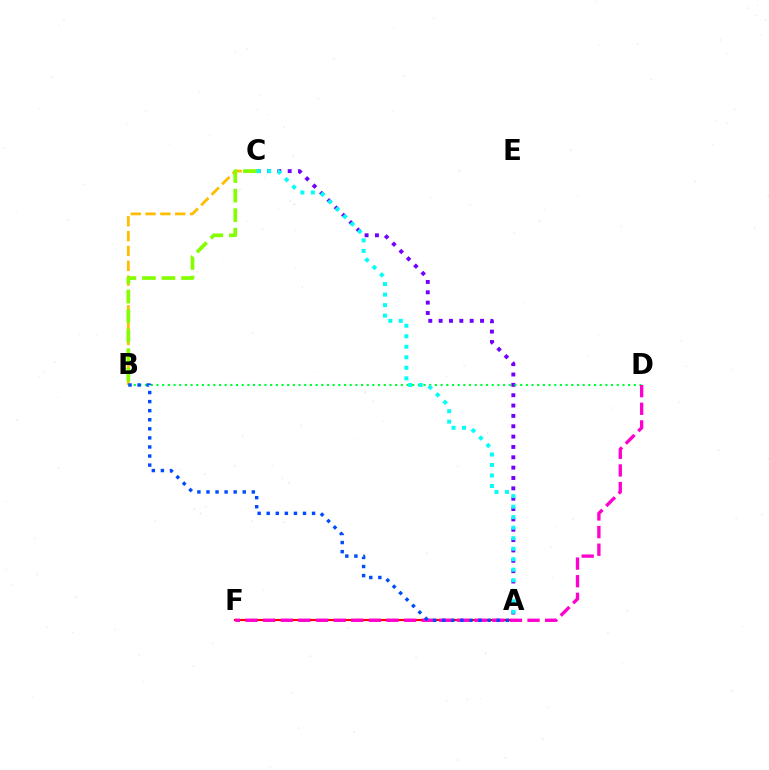{('B', 'C'): [{'color': '#ffbd00', 'line_style': 'dashed', 'thickness': 2.01}, {'color': '#84ff00', 'line_style': 'dashed', 'thickness': 2.65}], ('A', 'C'): [{'color': '#7200ff', 'line_style': 'dotted', 'thickness': 2.81}, {'color': '#00fff6', 'line_style': 'dotted', 'thickness': 2.86}], ('A', 'F'): [{'color': '#ff0000', 'line_style': 'solid', 'thickness': 1.57}], ('B', 'D'): [{'color': '#00ff39', 'line_style': 'dotted', 'thickness': 1.54}], ('D', 'F'): [{'color': '#ff00cf', 'line_style': 'dashed', 'thickness': 2.39}], ('A', 'B'): [{'color': '#004bff', 'line_style': 'dotted', 'thickness': 2.46}]}